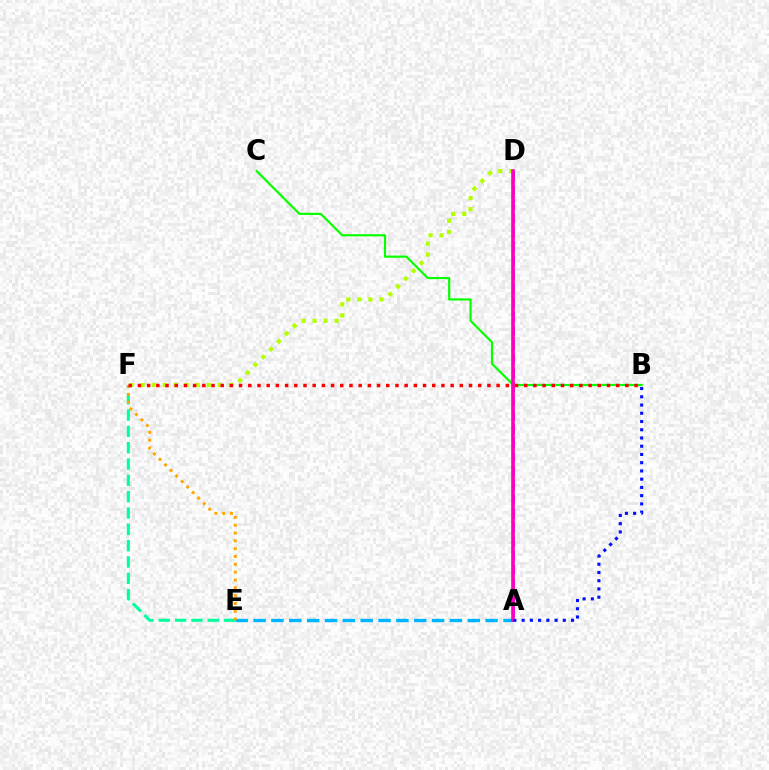{('D', 'F'): [{'color': '#b3ff00', 'line_style': 'dotted', 'thickness': 3.0}], ('A', 'E'): [{'color': '#00b5ff', 'line_style': 'dashed', 'thickness': 2.43}], ('E', 'F'): [{'color': '#00ff9d', 'line_style': 'dashed', 'thickness': 2.22}, {'color': '#ffa500', 'line_style': 'dotted', 'thickness': 2.13}], ('A', 'D'): [{'color': '#9b00ff', 'line_style': 'dashed', 'thickness': 1.91}, {'color': '#ff00bd', 'line_style': 'solid', 'thickness': 2.62}], ('B', 'C'): [{'color': '#08ff00', 'line_style': 'solid', 'thickness': 1.57}], ('A', 'B'): [{'color': '#0010ff', 'line_style': 'dotted', 'thickness': 2.24}], ('B', 'F'): [{'color': '#ff0000', 'line_style': 'dotted', 'thickness': 2.5}]}